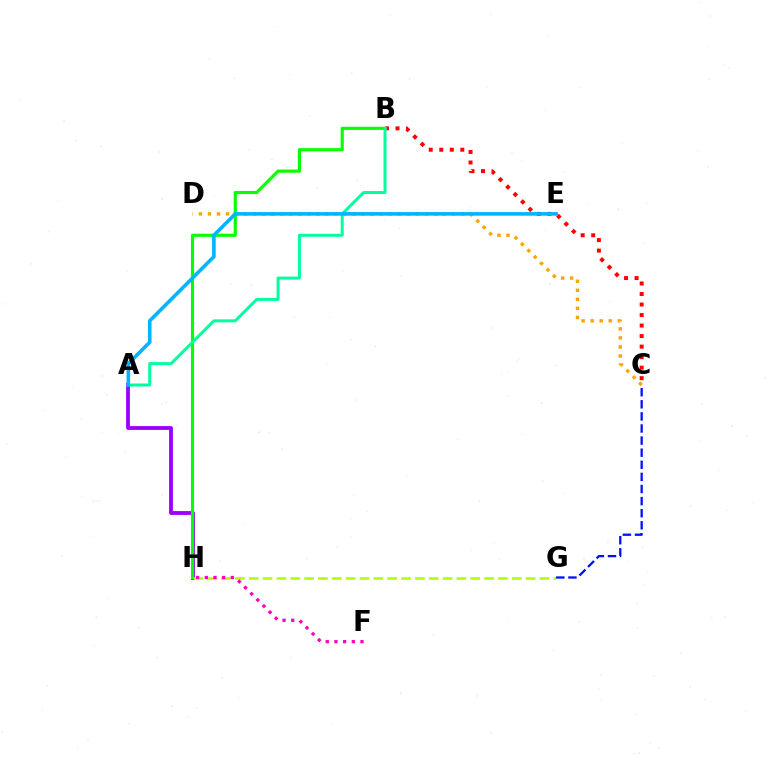{('A', 'H'): [{'color': '#9b00ff', 'line_style': 'solid', 'thickness': 2.75}], ('B', 'C'): [{'color': '#ff0000', 'line_style': 'dotted', 'thickness': 2.86}], ('C', 'D'): [{'color': '#ffa500', 'line_style': 'dotted', 'thickness': 2.46}], ('B', 'H'): [{'color': '#08ff00', 'line_style': 'solid', 'thickness': 2.27}], ('A', 'B'): [{'color': '#00ff9d', 'line_style': 'solid', 'thickness': 2.14}], ('G', 'H'): [{'color': '#b3ff00', 'line_style': 'dashed', 'thickness': 1.88}], ('C', 'G'): [{'color': '#0010ff', 'line_style': 'dashed', 'thickness': 1.64}], ('A', 'E'): [{'color': '#00b5ff', 'line_style': 'solid', 'thickness': 2.59}], ('F', 'H'): [{'color': '#ff00bd', 'line_style': 'dotted', 'thickness': 2.36}]}